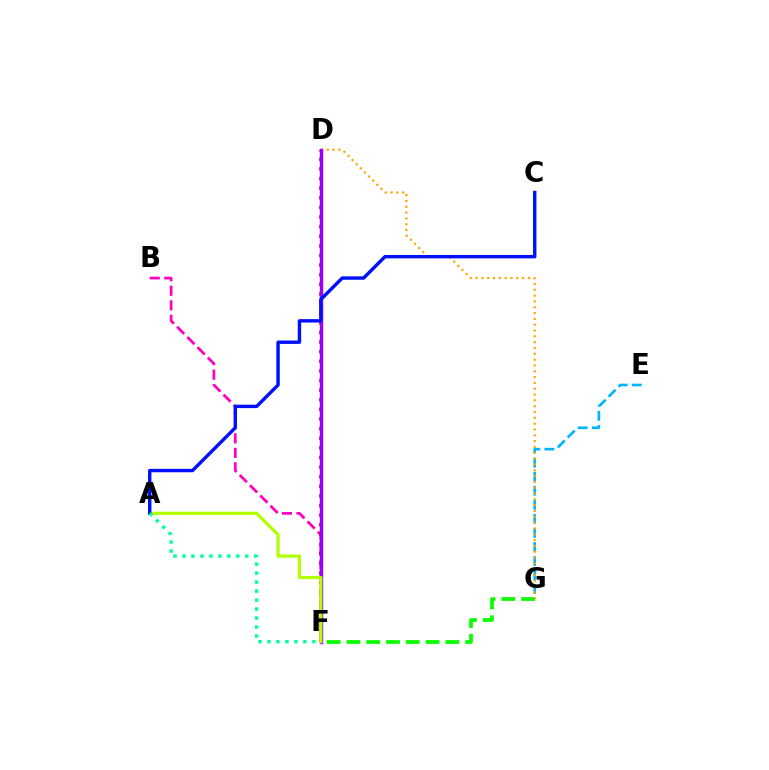{('B', 'F'): [{'color': '#ff00bd', 'line_style': 'dashed', 'thickness': 1.97}], ('D', 'F'): [{'color': '#ff0000', 'line_style': 'dotted', 'thickness': 2.61}, {'color': '#9b00ff', 'line_style': 'solid', 'thickness': 2.47}], ('E', 'G'): [{'color': '#00b5ff', 'line_style': 'dashed', 'thickness': 1.91}], ('F', 'G'): [{'color': '#08ff00', 'line_style': 'dashed', 'thickness': 2.69}], ('D', 'G'): [{'color': '#ffa500', 'line_style': 'dotted', 'thickness': 1.58}], ('A', 'F'): [{'color': '#b3ff00', 'line_style': 'solid', 'thickness': 2.3}, {'color': '#00ff9d', 'line_style': 'dotted', 'thickness': 2.44}], ('A', 'C'): [{'color': '#0010ff', 'line_style': 'solid', 'thickness': 2.45}]}